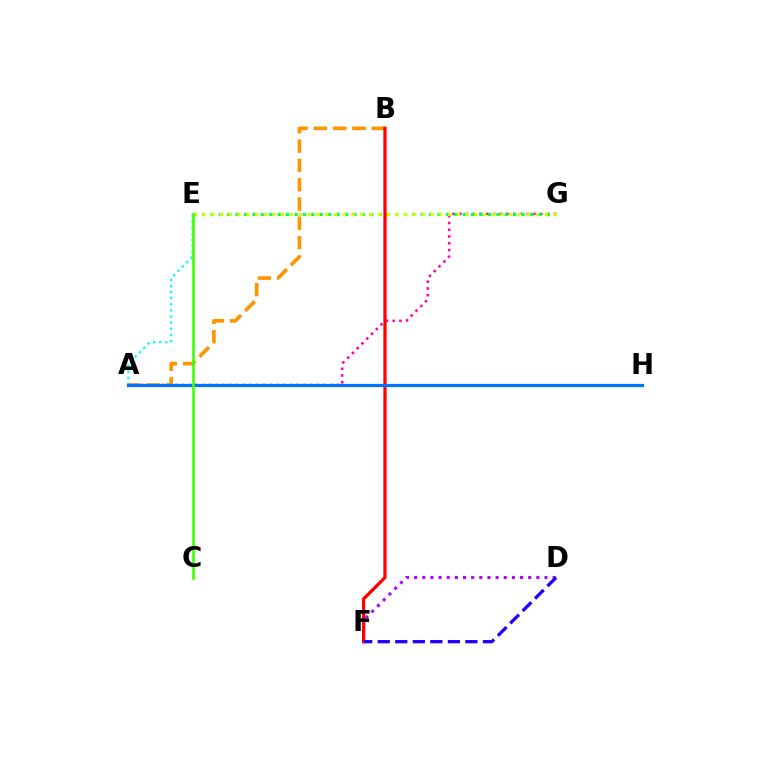{('A', 'G'): [{'color': '#ff00ac', 'line_style': 'dotted', 'thickness': 1.83}], ('E', 'G'): [{'color': '#00ff5c', 'line_style': 'dotted', 'thickness': 2.29}, {'color': '#d1ff00', 'line_style': 'dotted', 'thickness': 2.38}], ('A', 'E'): [{'color': '#00fff6', 'line_style': 'dotted', 'thickness': 1.66}], ('A', 'B'): [{'color': '#ff9400', 'line_style': 'dashed', 'thickness': 2.62}], ('D', 'F'): [{'color': '#b900ff', 'line_style': 'dotted', 'thickness': 2.21}, {'color': '#2500ff', 'line_style': 'dashed', 'thickness': 2.38}], ('B', 'F'): [{'color': '#ff0000', 'line_style': 'solid', 'thickness': 2.35}], ('A', 'H'): [{'color': '#0074ff', 'line_style': 'solid', 'thickness': 2.34}], ('C', 'E'): [{'color': '#3dff00', 'line_style': 'solid', 'thickness': 1.89}]}